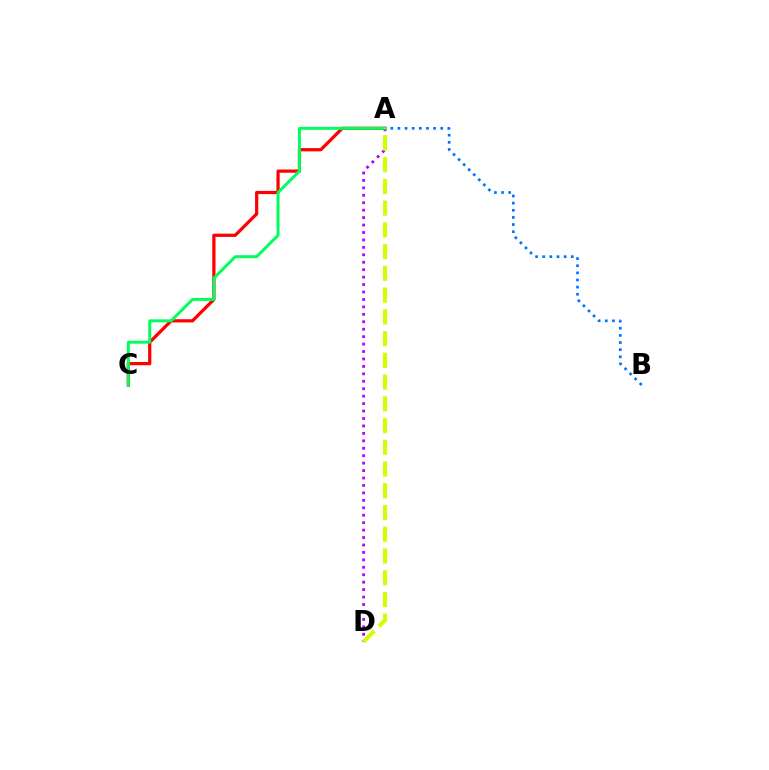{('A', 'D'): [{'color': '#b900ff', 'line_style': 'dotted', 'thickness': 2.02}, {'color': '#d1ff00', 'line_style': 'dashed', 'thickness': 2.95}], ('A', 'C'): [{'color': '#ff0000', 'line_style': 'solid', 'thickness': 2.33}, {'color': '#00ff5c', 'line_style': 'solid', 'thickness': 2.14}], ('A', 'B'): [{'color': '#0074ff', 'line_style': 'dotted', 'thickness': 1.94}]}